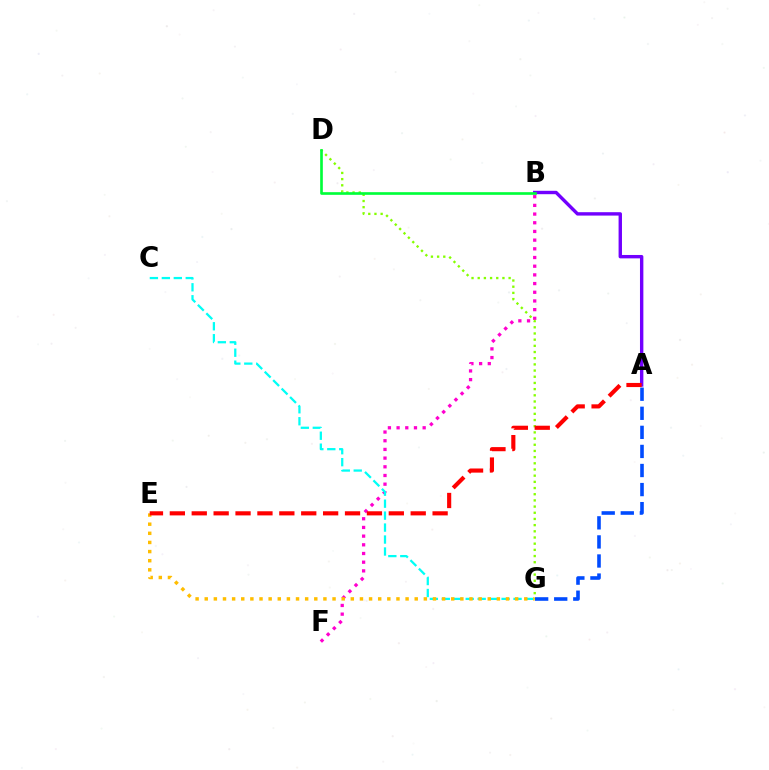{('B', 'F'): [{'color': '#ff00cf', 'line_style': 'dotted', 'thickness': 2.36}], ('D', 'G'): [{'color': '#84ff00', 'line_style': 'dotted', 'thickness': 1.68}], ('A', 'B'): [{'color': '#7200ff', 'line_style': 'solid', 'thickness': 2.44}], ('A', 'G'): [{'color': '#004bff', 'line_style': 'dashed', 'thickness': 2.59}], ('C', 'G'): [{'color': '#00fff6', 'line_style': 'dashed', 'thickness': 1.62}], ('B', 'D'): [{'color': '#00ff39', 'line_style': 'solid', 'thickness': 1.91}], ('E', 'G'): [{'color': '#ffbd00', 'line_style': 'dotted', 'thickness': 2.48}], ('A', 'E'): [{'color': '#ff0000', 'line_style': 'dashed', 'thickness': 2.97}]}